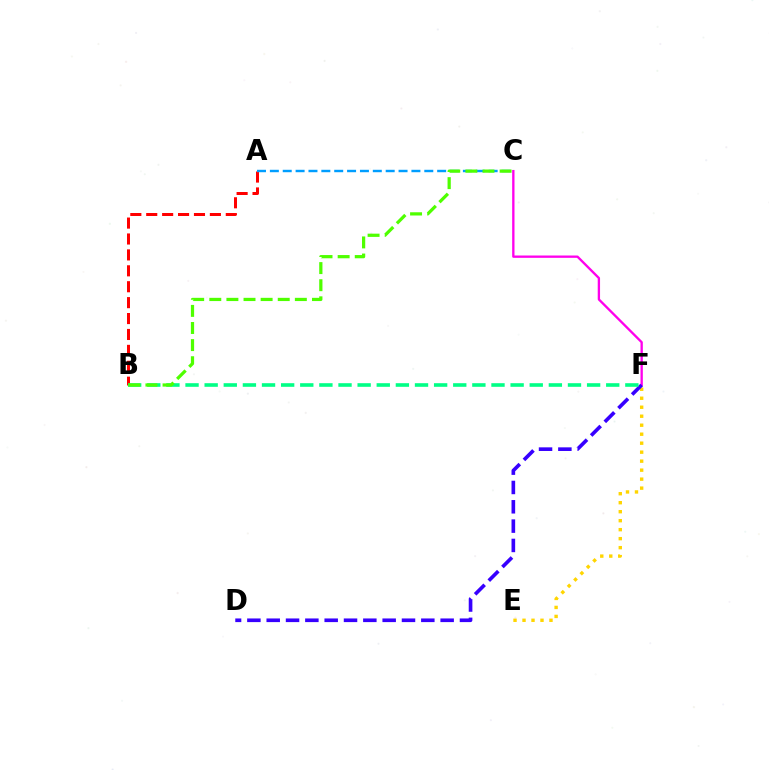{('E', 'F'): [{'color': '#ffd500', 'line_style': 'dotted', 'thickness': 2.44}], ('C', 'F'): [{'color': '#ff00ed', 'line_style': 'solid', 'thickness': 1.68}], ('A', 'B'): [{'color': '#ff0000', 'line_style': 'dashed', 'thickness': 2.16}], ('A', 'C'): [{'color': '#009eff', 'line_style': 'dashed', 'thickness': 1.75}], ('D', 'F'): [{'color': '#3700ff', 'line_style': 'dashed', 'thickness': 2.63}], ('B', 'F'): [{'color': '#00ff86', 'line_style': 'dashed', 'thickness': 2.6}], ('B', 'C'): [{'color': '#4fff00', 'line_style': 'dashed', 'thickness': 2.32}]}